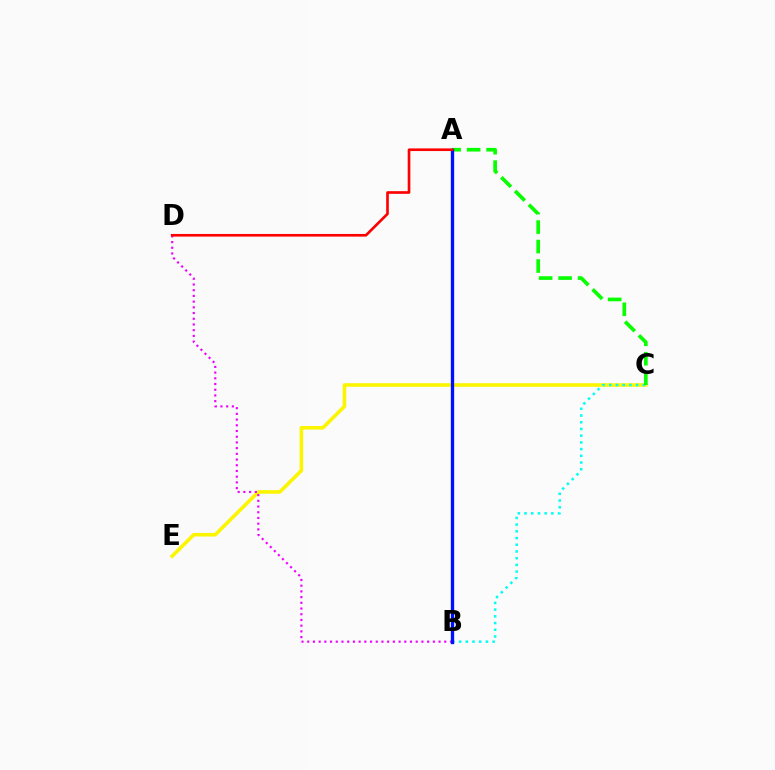{('C', 'E'): [{'color': '#fcf500', 'line_style': 'solid', 'thickness': 2.58}], ('B', 'D'): [{'color': '#ee00ff', 'line_style': 'dotted', 'thickness': 1.55}], ('B', 'C'): [{'color': '#00fff6', 'line_style': 'dotted', 'thickness': 1.82}], ('A', 'C'): [{'color': '#08ff00', 'line_style': 'dashed', 'thickness': 2.64}], ('A', 'B'): [{'color': '#0010ff', 'line_style': 'solid', 'thickness': 2.39}], ('A', 'D'): [{'color': '#ff0000', 'line_style': 'solid', 'thickness': 1.91}]}